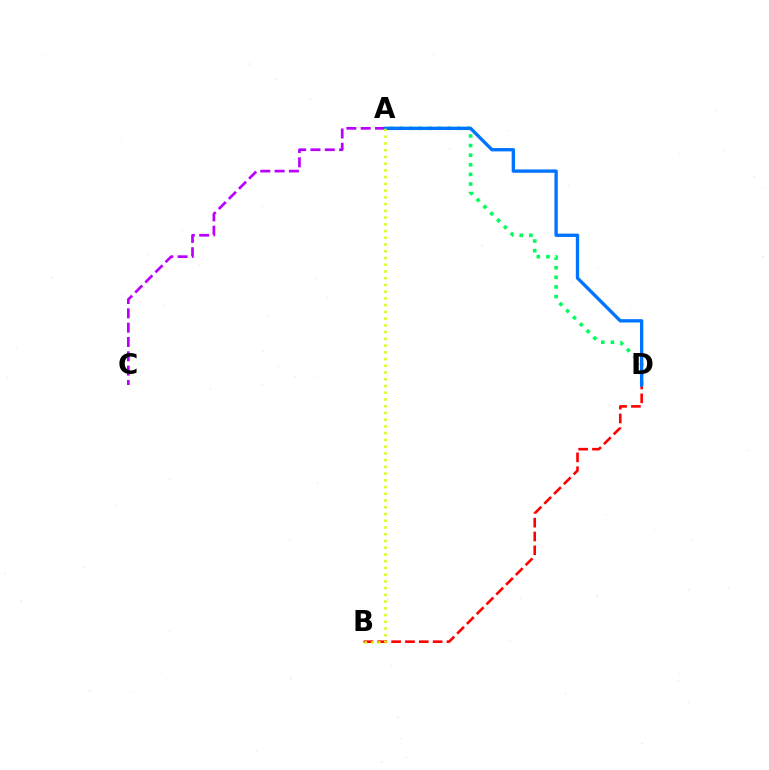{('A', 'D'): [{'color': '#00ff5c', 'line_style': 'dotted', 'thickness': 2.61}, {'color': '#0074ff', 'line_style': 'solid', 'thickness': 2.4}], ('A', 'C'): [{'color': '#b900ff', 'line_style': 'dashed', 'thickness': 1.95}], ('B', 'D'): [{'color': '#ff0000', 'line_style': 'dashed', 'thickness': 1.88}], ('A', 'B'): [{'color': '#d1ff00', 'line_style': 'dotted', 'thickness': 1.83}]}